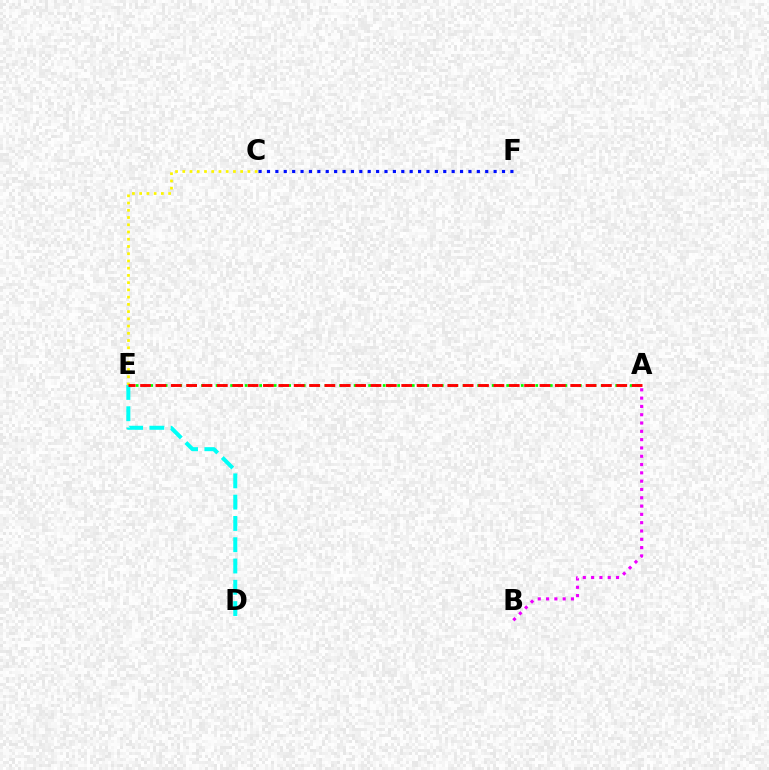{('C', 'F'): [{'color': '#0010ff', 'line_style': 'dotted', 'thickness': 2.28}], ('A', 'E'): [{'color': '#08ff00', 'line_style': 'dotted', 'thickness': 1.97}, {'color': '#ff0000', 'line_style': 'dashed', 'thickness': 2.09}], ('D', 'E'): [{'color': '#00fff6', 'line_style': 'dashed', 'thickness': 2.89}], ('C', 'E'): [{'color': '#fcf500', 'line_style': 'dotted', 'thickness': 1.97}], ('A', 'B'): [{'color': '#ee00ff', 'line_style': 'dotted', 'thickness': 2.26}]}